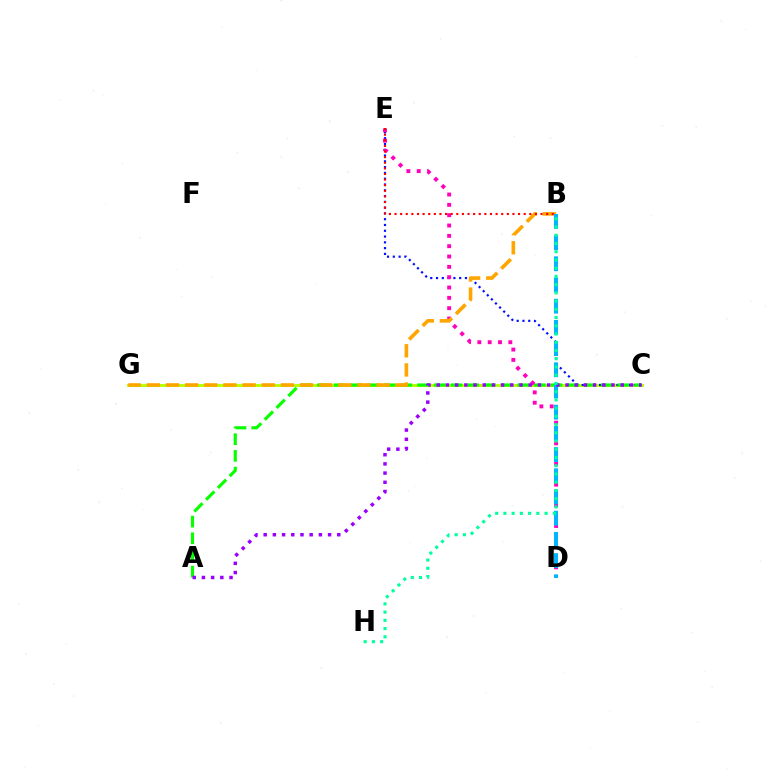{('C', 'G'): [{'color': '#b3ff00', 'line_style': 'solid', 'thickness': 2.08}], ('C', 'E'): [{'color': '#0010ff', 'line_style': 'dotted', 'thickness': 1.57}], ('A', 'C'): [{'color': '#08ff00', 'line_style': 'dashed', 'thickness': 2.27}, {'color': '#9b00ff', 'line_style': 'dotted', 'thickness': 2.5}], ('D', 'E'): [{'color': '#ff00bd', 'line_style': 'dotted', 'thickness': 2.81}], ('B', 'G'): [{'color': '#ffa500', 'line_style': 'dashed', 'thickness': 2.6}], ('B', 'D'): [{'color': '#00b5ff', 'line_style': 'dashed', 'thickness': 2.88}], ('B', 'E'): [{'color': '#ff0000', 'line_style': 'dotted', 'thickness': 1.53}], ('B', 'H'): [{'color': '#00ff9d', 'line_style': 'dotted', 'thickness': 2.24}]}